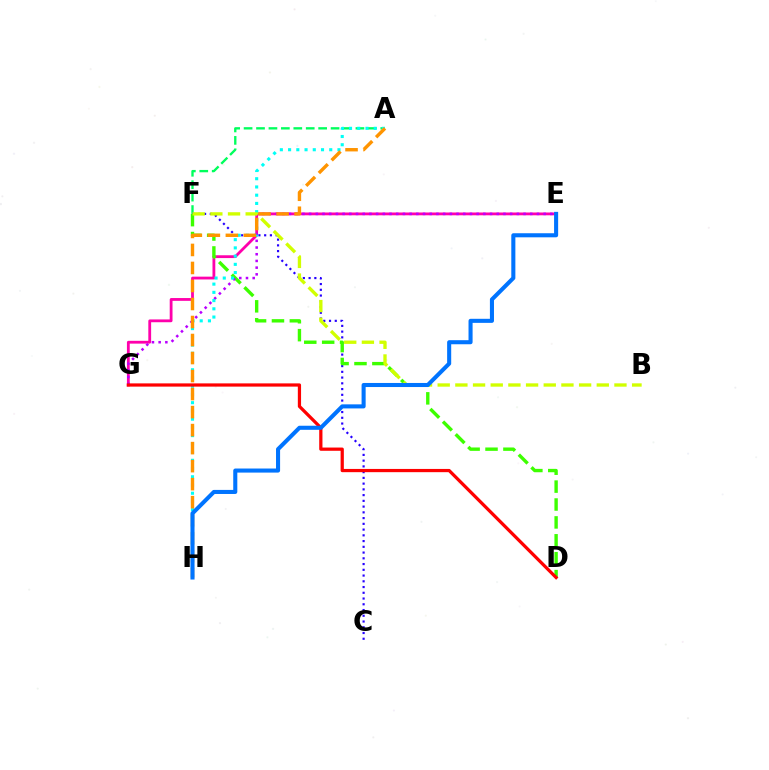{('A', 'F'): [{'color': '#00ff5c', 'line_style': 'dashed', 'thickness': 1.69}], ('C', 'F'): [{'color': '#2500ff', 'line_style': 'dotted', 'thickness': 1.56}], ('E', 'G'): [{'color': '#ff00ac', 'line_style': 'solid', 'thickness': 2.02}, {'color': '#b900ff', 'line_style': 'dotted', 'thickness': 1.82}], ('D', 'F'): [{'color': '#3dff00', 'line_style': 'dashed', 'thickness': 2.43}], ('A', 'H'): [{'color': '#00fff6', 'line_style': 'dotted', 'thickness': 2.24}, {'color': '#ff9400', 'line_style': 'dashed', 'thickness': 2.45}], ('B', 'F'): [{'color': '#d1ff00', 'line_style': 'dashed', 'thickness': 2.4}], ('D', 'G'): [{'color': '#ff0000', 'line_style': 'solid', 'thickness': 2.33}], ('E', 'H'): [{'color': '#0074ff', 'line_style': 'solid', 'thickness': 2.93}]}